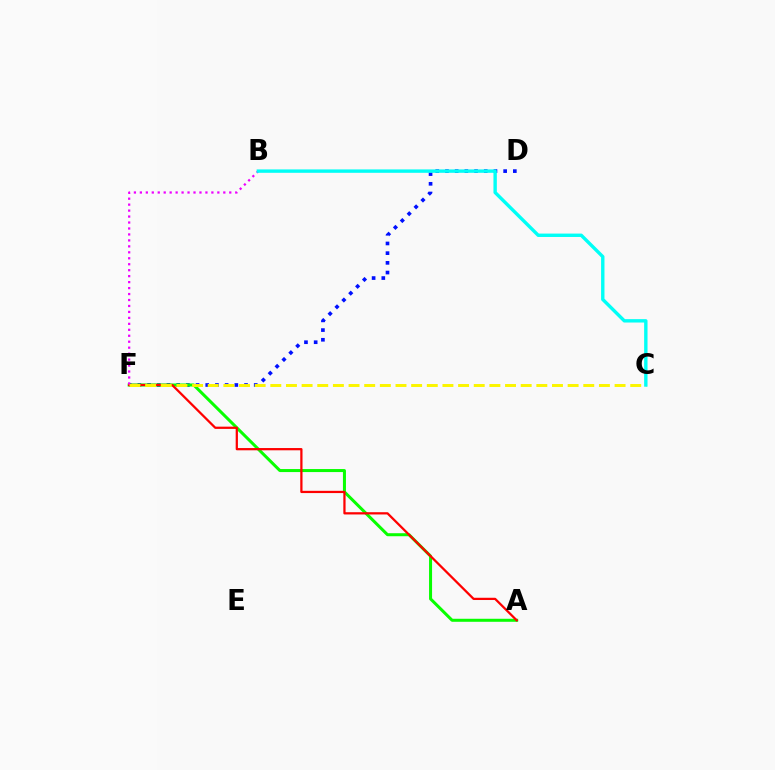{('D', 'F'): [{'color': '#0010ff', 'line_style': 'dotted', 'thickness': 2.63}], ('A', 'F'): [{'color': '#08ff00', 'line_style': 'solid', 'thickness': 2.17}, {'color': '#ff0000', 'line_style': 'solid', 'thickness': 1.62}], ('B', 'F'): [{'color': '#ee00ff', 'line_style': 'dotted', 'thickness': 1.62}], ('C', 'F'): [{'color': '#fcf500', 'line_style': 'dashed', 'thickness': 2.13}], ('B', 'C'): [{'color': '#00fff6', 'line_style': 'solid', 'thickness': 2.44}]}